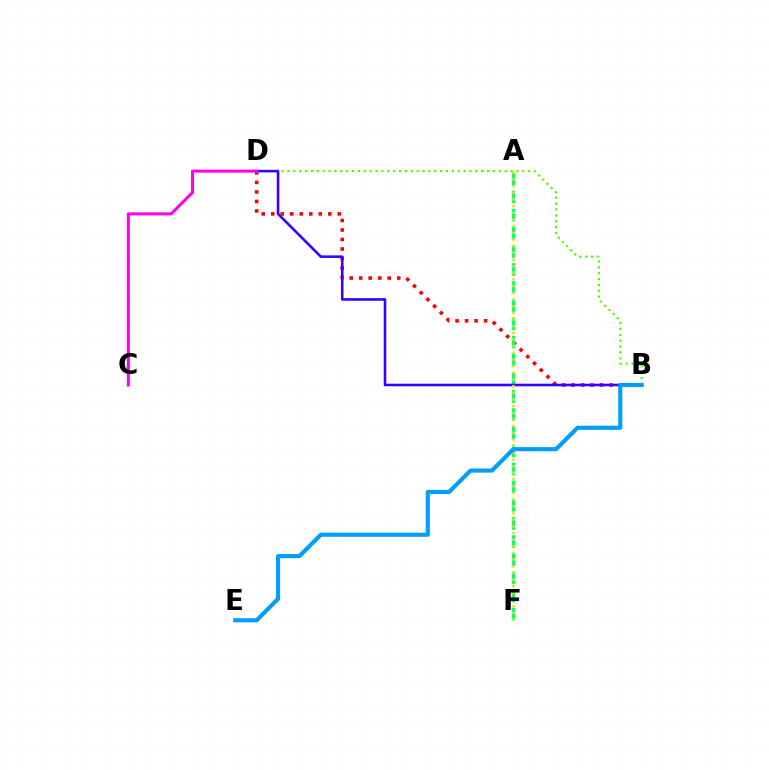{('B', 'D'): [{'color': '#4fff00', 'line_style': 'dotted', 'thickness': 1.6}, {'color': '#ff0000', 'line_style': 'dotted', 'thickness': 2.58}, {'color': '#3700ff', 'line_style': 'solid', 'thickness': 1.86}], ('A', 'F'): [{'color': '#00ff86', 'line_style': 'dashed', 'thickness': 2.46}, {'color': '#ffd500', 'line_style': 'dotted', 'thickness': 1.81}], ('C', 'D'): [{'color': '#ff00ed', 'line_style': 'solid', 'thickness': 2.2}], ('B', 'E'): [{'color': '#009eff', 'line_style': 'solid', 'thickness': 2.97}]}